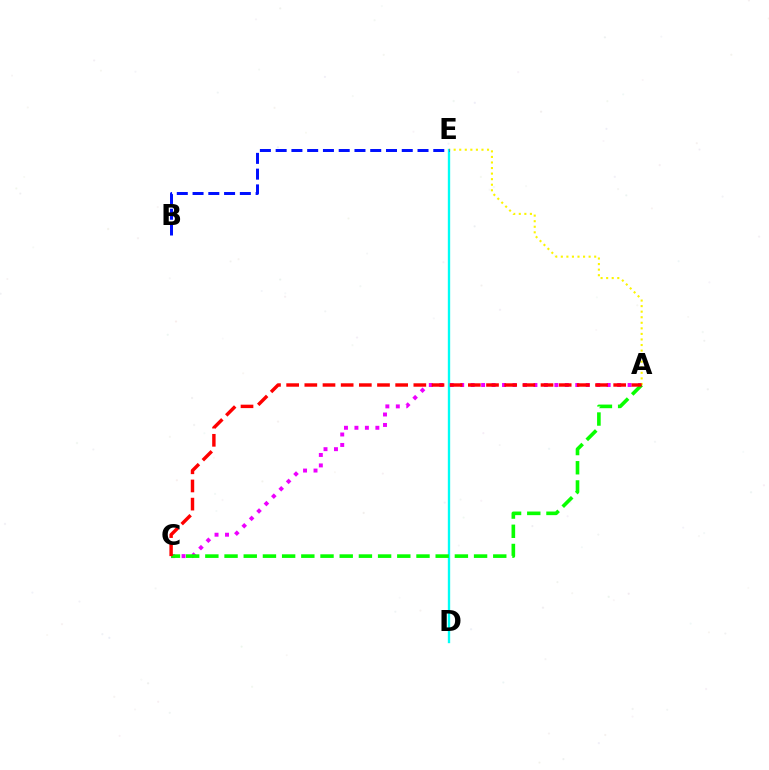{('D', 'E'): [{'color': '#00fff6', 'line_style': 'solid', 'thickness': 1.7}], ('A', 'C'): [{'color': '#ee00ff', 'line_style': 'dotted', 'thickness': 2.84}, {'color': '#08ff00', 'line_style': 'dashed', 'thickness': 2.61}, {'color': '#ff0000', 'line_style': 'dashed', 'thickness': 2.47}], ('A', 'E'): [{'color': '#fcf500', 'line_style': 'dotted', 'thickness': 1.51}], ('B', 'E'): [{'color': '#0010ff', 'line_style': 'dashed', 'thickness': 2.14}]}